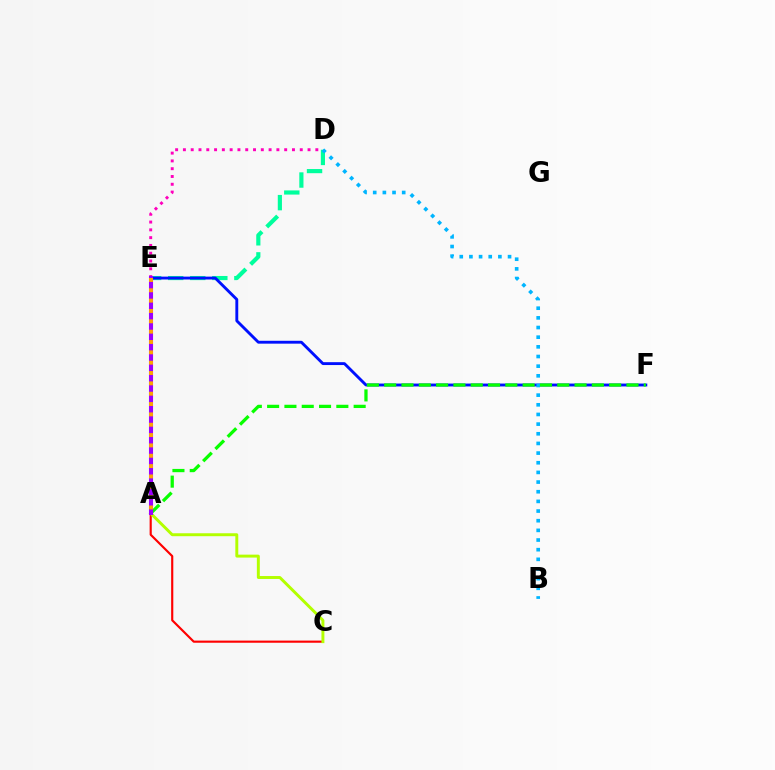{('A', 'C'): [{'color': '#ff0000', 'line_style': 'solid', 'thickness': 1.55}, {'color': '#b3ff00', 'line_style': 'solid', 'thickness': 2.12}], ('D', 'E'): [{'color': '#00ff9d', 'line_style': 'dashed', 'thickness': 3.0}, {'color': '#ff00bd', 'line_style': 'dotted', 'thickness': 2.12}], ('E', 'F'): [{'color': '#0010ff', 'line_style': 'solid', 'thickness': 2.07}], ('B', 'D'): [{'color': '#00b5ff', 'line_style': 'dotted', 'thickness': 2.62}], ('A', 'F'): [{'color': '#08ff00', 'line_style': 'dashed', 'thickness': 2.35}], ('A', 'E'): [{'color': '#9b00ff', 'line_style': 'solid', 'thickness': 2.93}, {'color': '#ffa500', 'line_style': 'dotted', 'thickness': 2.81}]}